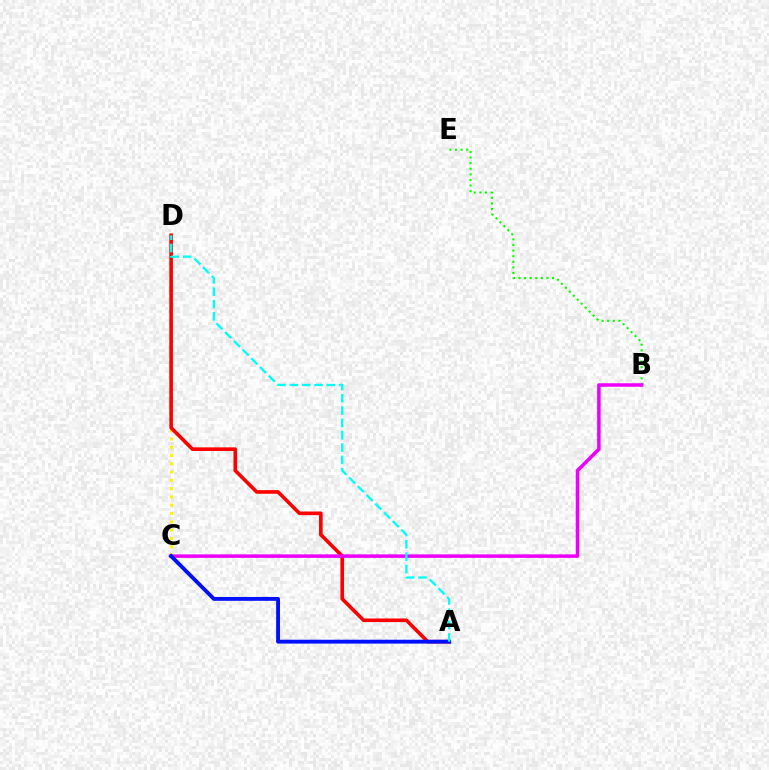{('B', 'E'): [{'color': '#08ff00', 'line_style': 'dotted', 'thickness': 1.52}], ('C', 'D'): [{'color': '#fcf500', 'line_style': 'dotted', 'thickness': 2.25}], ('A', 'D'): [{'color': '#ff0000', 'line_style': 'solid', 'thickness': 2.61}, {'color': '#00fff6', 'line_style': 'dashed', 'thickness': 1.68}], ('B', 'C'): [{'color': '#ee00ff', 'line_style': 'solid', 'thickness': 2.53}], ('A', 'C'): [{'color': '#0010ff', 'line_style': 'solid', 'thickness': 2.79}]}